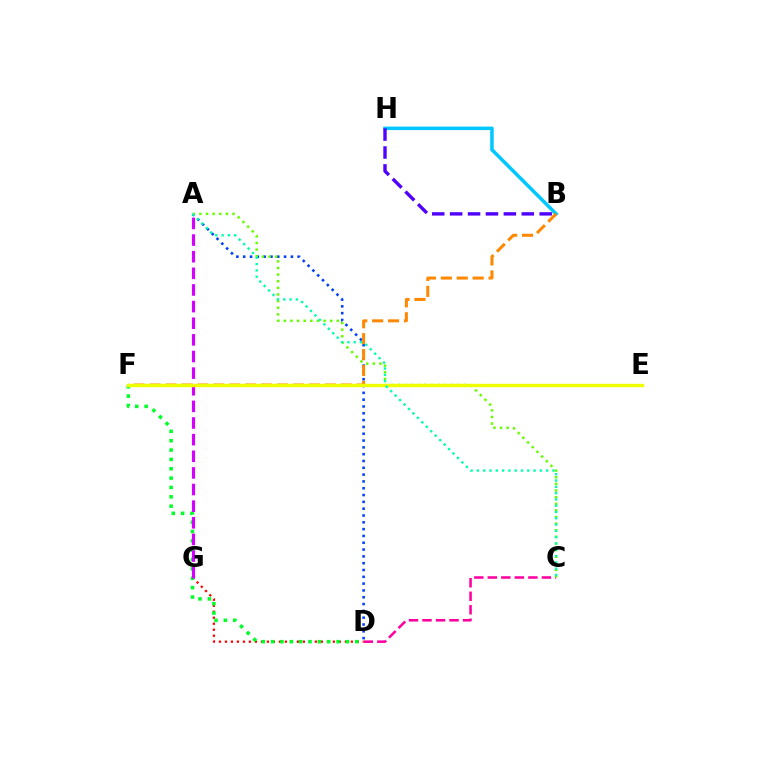{('B', 'H'): [{'color': '#00c7ff', 'line_style': 'solid', 'thickness': 2.53}, {'color': '#4f00ff', 'line_style': 'dashed', 'thickness': 2.43}], ('C', 'D'): [{'color': '#ff00a0', 'line_style': 'dashed', 'thickness': 1.84}], ('A', 'D'): [{'color': '#003fff', 'line_style': 'dotted', 'thickness': 1.85}], ('B', 'F'): [{'color': '#ff8800', 'line_style': 'dashed', 'thickness': 2.16}], ('D', 'G'): [{'color': '#ff0000', 'line_style': 'dotted', 'thickness': 1.63}], ('A', 'C'): [{'color': '#66ff00', 'line_style': 'dotted', 'thickness': 1.8}, {'color': '#00ffaf', 'line_style': 'dotted', 'thickness': 1.71}], ('D', 'F'): [{'color': '#00ff27', 'line_style': 'dotted', 'thickness': 2.54}], ('A', 'G'): [{'color': '#d600ff', 'line_style': 'dashed', 'thickness': 2.26}], ('E', 'F'): [{'color': '#eeff00', 'line_style': 'solid', 'thickness': 2.44}]}